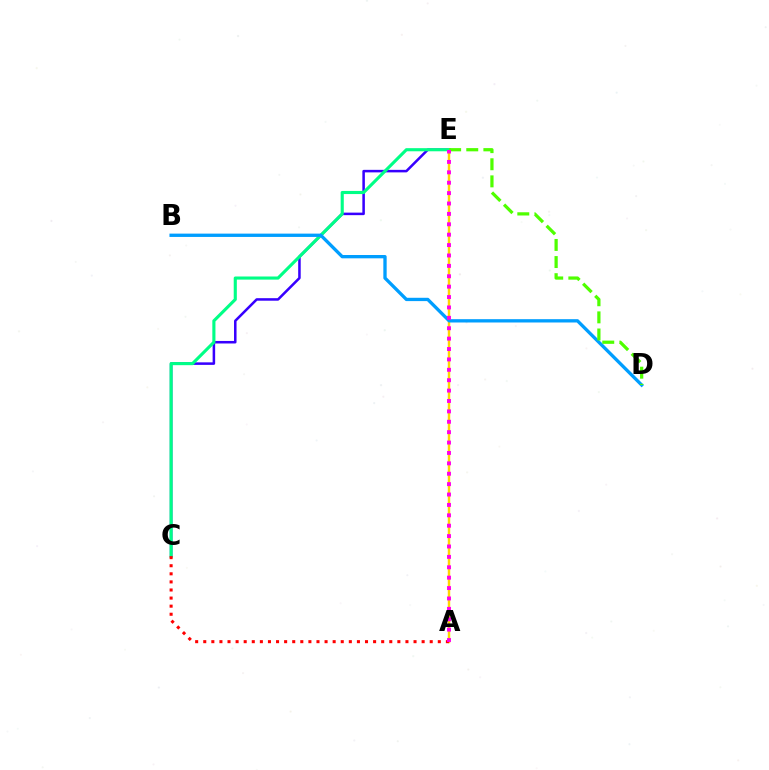{('C', 'E'): [{'color': '#3700ff', 'line_style': 'solid', 'thickness': 1.82}, {'color': '#00ff86', 'line_style': 'solid', 'thickness': 2.24}], ('A', 'E'): [{'color': '#ffd500', 'line_style': 'solid', 'thickness': 1.76}, {'color': '#ff00ed', 'line_style': 'dotted', 'thickness': 2.82}], ('B', 'D'): [{'color': '#009eff', 'line_style': 'solid', 'thickness': 2.39}], ('A', 'C'): [{'color': '#ff0000', 'line_style': 'dotted', 'thickness': 2.2}], ('D', 'E'): [{'color': '#4fff00', 'line_style': 'dashed', 'thickness': 2.32}]}